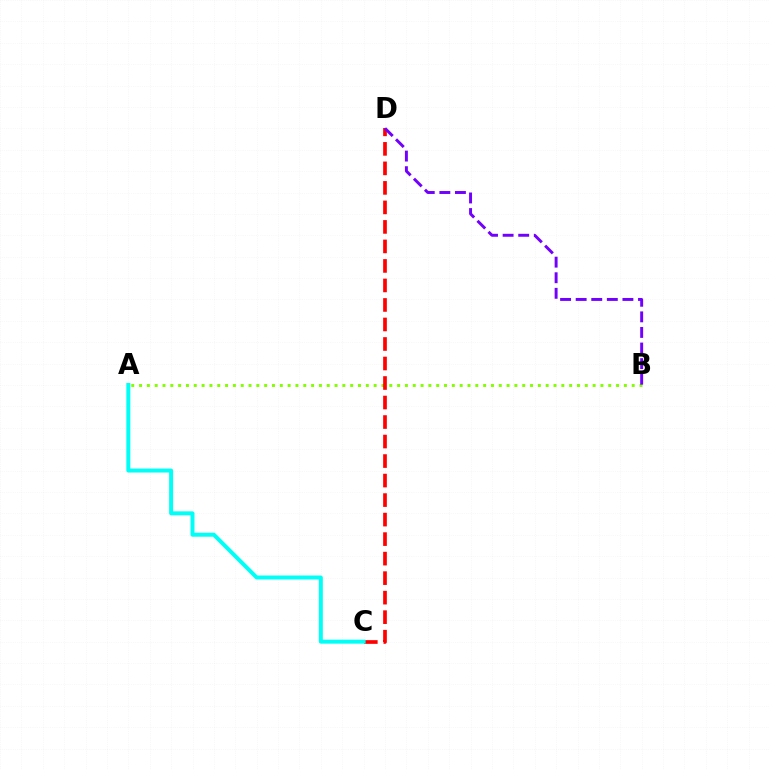{('A', 'B'): [{'color': '#84ff00', 'line_style': 'dotted', 'thickness': 2.12}], ('C', 'D'): [{'color': '#ff0000', 'line_style': 'dashed', 'thickness': 2.65}], ('B', 'D'): [{'color': '#7200ff', 'line_style': 'dashed', 'thickness': 2.12}], ('A', 'C'): [{'color': '#00fff6', 'line_style': 'solid', 'thickness': 2.87}]}